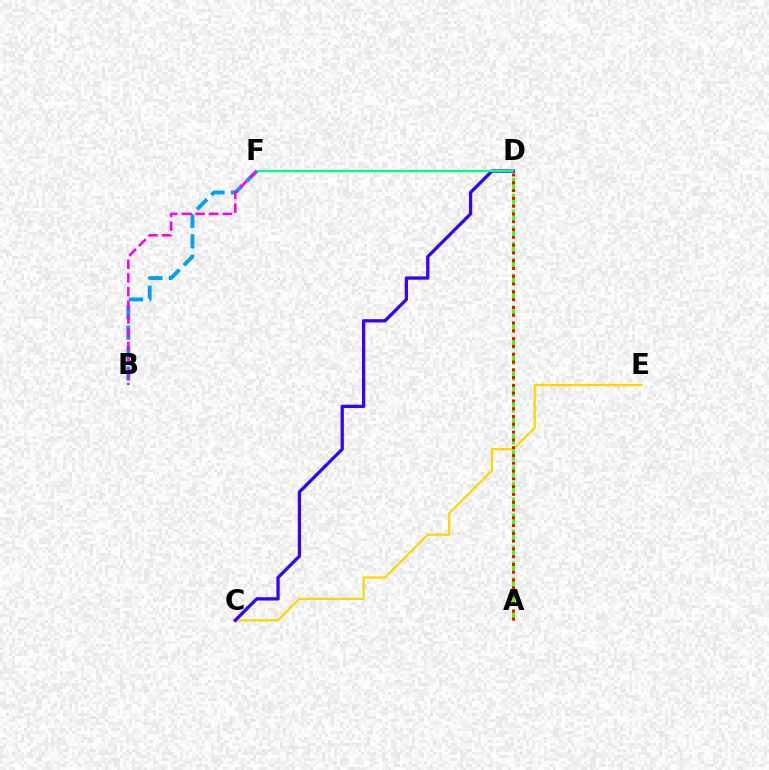{('B', 'F'): [{'color': '#009eff', 'line_style': 'dashed', 'thickness': 2.78}, {'color': '#ff00ed', 'line_style': 'dashed', 'thickness': 1.86}], ('C', 'E'): [{'color': '#ffd500', 'line_style': 'solid', 'thickness': 1.59}], ('A', 'D'): [{'color': '#4fff00', 'line_style': 'dashed', 'thickness': 2.17}, {'color': '#ff0000', 'line_style': 'dotted', 'thickness': 2.12}], ('C', 'D'): [{'color': '#3700ff', 'line_style': 'solid', 'thickness': 2.37}], ('D', 'F'): [{'color': '#00ff86', 'line_style': 'solid', 'thickness': 1.61}]}